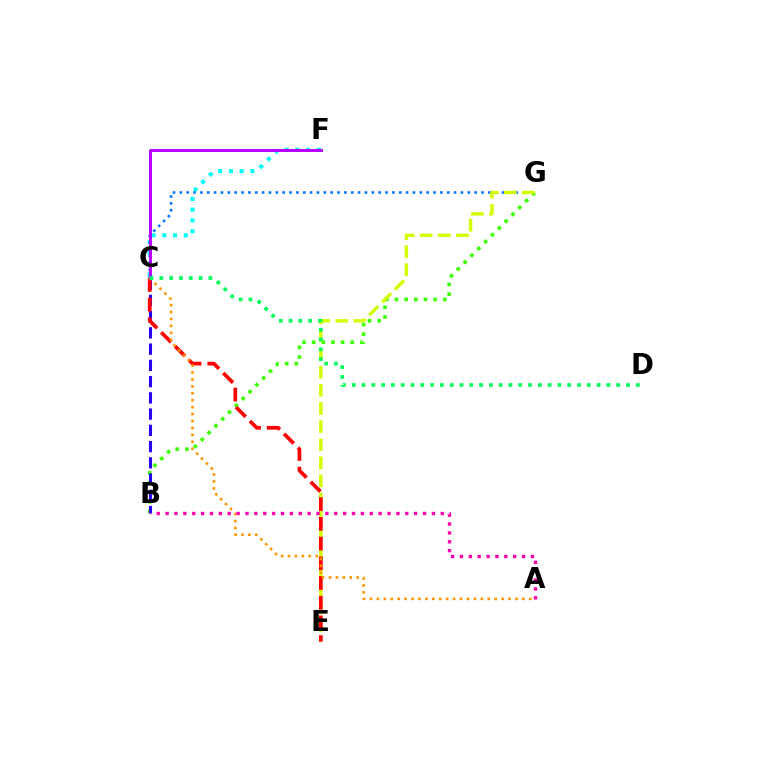{('C', 'F'): [{'color': '#00fff6', 'line_style': 'dotted', 'thickness': 2.92}, {'color': '#b900ff', 'line_style': 'solid', 'thickness': 2.12}], ('B', 'G'): [{'color': '#3dff00', 'line_style': 'dotted', 'thickness': 2.63}], ('B', 'C'): [{'color': '#2500ff', 'line_style': 'dashed', 'thickness': 2.21}], ('C', 'G'): [{'color': '#0074ff', 'line_style': 'dotted', 'thickness': 1.86}], ('E', 'G'): [{'color': '#d1ff00', 'line_style': 'dashed', 'thickness': 2.46}], ('C', 'E'): [{'color': '#ff0000', 'line_style': 'dashed', 'thickness': 2.68}], ('A', 'C'): [{'color': '#ff9400', 'line_style': 'dotted', 'thickness': 1.88}], ('A', 'B'): [{'color': '#ff00ac', 'line_style': 'dotted', 'thickness': 2.41}], ('C', 'D'): [{'color': '#00ff5c', 'line_style': 'dotted', 'thickness': 2.66}]}